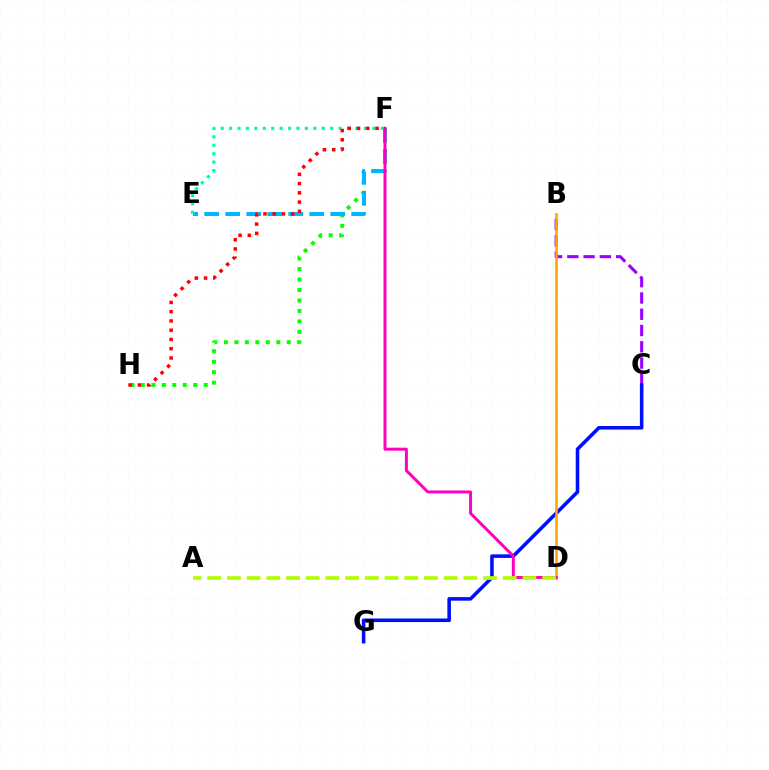{('F', 'H'): [{'color': '#08ff00', 'line_style': 'dotted', 'thickness': 2.85}, {'color': '#ff0000', 'line_style': 'dotted', 'thickness': 2.51}], ('B', 'C'): [{'color': '#9b00ff', 'line_style': 'dashed', 'thickness': 2.21}], ('E', 'F'): [{'color': '#00b5ff', 'line_style': 'dashed', 'thickness': 2.85}, {'color': '#00ff9d', 'line_style': 'dotted', 'thickness': 2.29}], ('C', 'G'): [{'color': '#0010ff', 'line_style': 'solid', 'thickness': 2.57}], ('B', 'D'): [{'color': '#ffa500', 'line_style': 'solid', 'thickness': 1.89}], ('D', 'F'): [{'color': '#ff00bd', 'line_style': 'solid', 'thickness': 2.15}], ('A', 'D'): [{'color': '#b3ff00', 'line_style': 'dashed', 'thickness': 2.68}]}